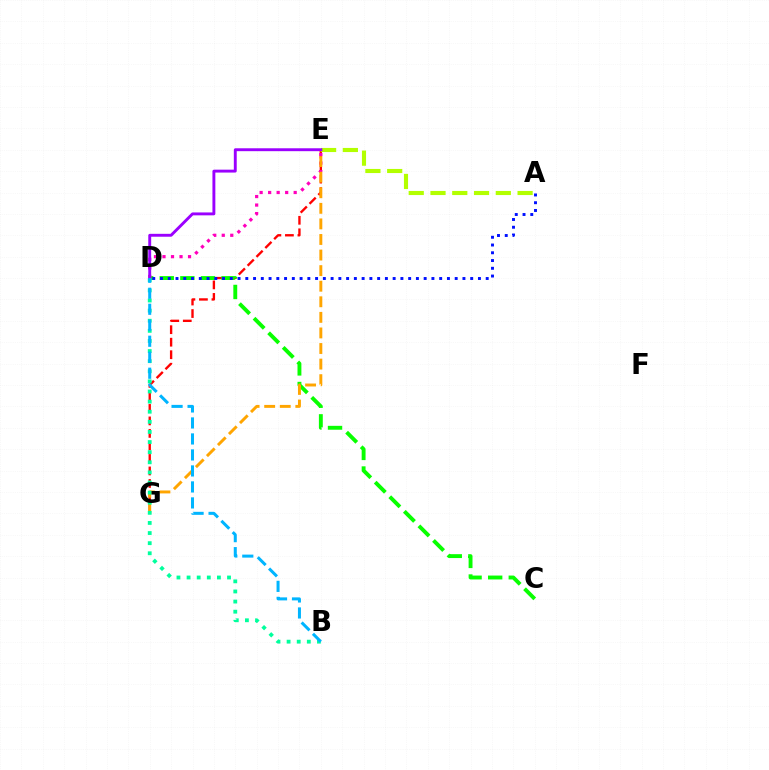{('E', 'G'): [{'color': '#ff0000', 'line_style': 'dashed', 'thickness': 1.7}, {'color': '#ffa500', 'line_style': 'dashed', 'thickness': 2.12}], ('C', 'D'): [{'color': '#08ff00', 'line_style': 'dashed', 'thickness': 2.8}], ('A', 'E'): [{'color': '#b3ff00', 'line_style': 'dashed', 'thickness': 2.96}], ('D', 'E'): [{'color': '#ff00bd', 'line_style': 'dotted', 'thickness': 2.31}, {'color': '#9b00ff', 'line_style': 'solid', 'thickness': 2.09}], ('A', 'D'): [{'color': '#0010ff', 'line_style': 'dotted', 'thickness': 2.11}], ('B', 'D'): [{'color': '#00ff9d', 'line_style': 'dotted', 'thickness': 2.75}, {'color': '#00b5ff', 'line_style': 'dashed', 'thickness': 2.17}]}